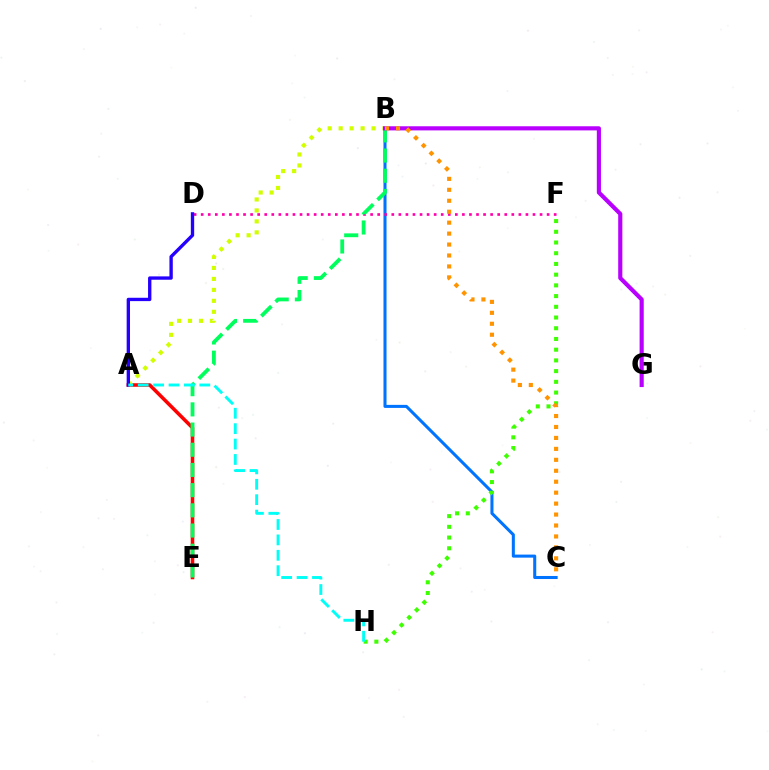{('B', 'C'): [{'color': '#0074ff', 'line_style': 'solid', 'thickness': 2.19}, {'color': '#ff9400', 'line_style': 'dotted', 'thickness': 2.97}], ('A', 'E'): [{'color': '#ff0000', 'line_style': 'solid', 'thickness': 2.56}], ('A', 'B'): [{'color': '#d1ff00', 'line_style': 'dotted', 'thickness': 2.98}], ('F', 'H'): [{'color': '#3dff00', 'line_style': 'dotted', 'thickness': 2.91}], ('D', 'F'): [{'color': '#ff00ac', 'line_style': 'dotted', 'thickness': 1.92}], ('A', 'D'): [{'color': '#2500ff', 'line_style': 'solid', 'thickness': 2.41}], ('B', 'E'): [{'color': '#00ff5c', 'line_style': 'dashed', 'thickness': 2.74}], ('A', 'H'): [{'color': '#00fff6', 'line_style': 'dashed', 'thickness': 2.09}], ('B', 'G'): [{'color': '#b900ff', 'line_style': 'solid', 'thickness': 2.98}]}